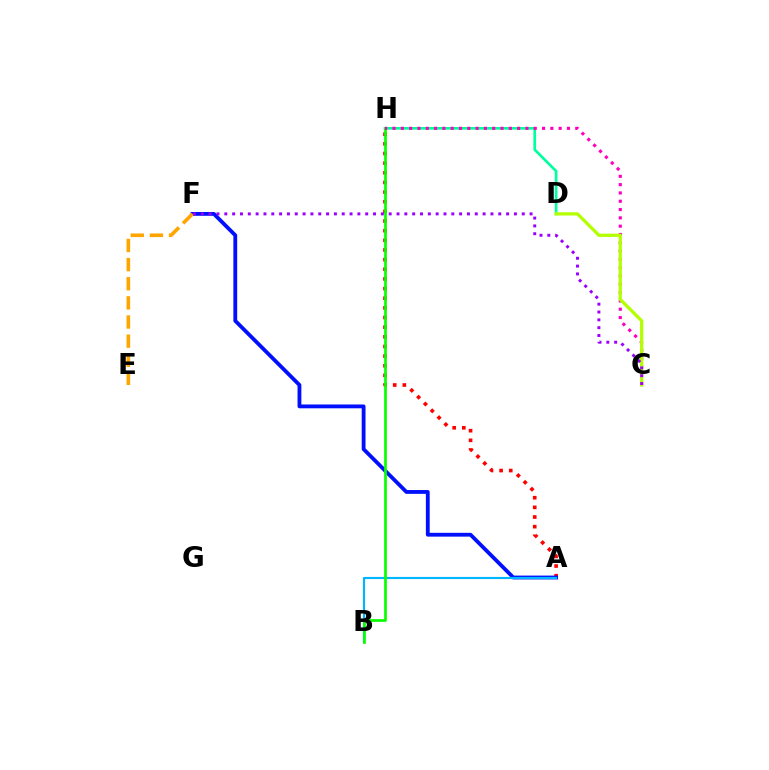{('D', 'H'): [{'color': '#00ff9d', 'line_style': 'solid', 'thickness': 1.93}], ('A', 'H'): [{'color': '#ff0000', 'line_style': 'dotted', 'thickness': 2.62}], ('A', 'F'): [{'color': '#0010ff', 'line_style': 'solid', 'thickness': 2.75}], ('E', 'F'): [{'color': '#ffa500', 'line_style': 'dashed', 'thickness': 2.6}], ('A', 'B'): [{'color': '#00b5ff', 'line_style': 'solid', 'thickness': 1.55}], ('B', 'H'): [{'color': '#08ff00', 'line_style': 'solid', 'thickness': 1.95}], ('C', 'H'): [{'color': '#ff00bd', 'line_style': 'dotted', 'thickness': 2.26}], ('C', 'D'): [{'color': '#b3ff00', 'line_style': 'solid', 'thickness': 2.33}], ('C', 'F'): [{'color': '#9b00ff', 'line_style': 'dotted', 'thickness': 2.13}]}